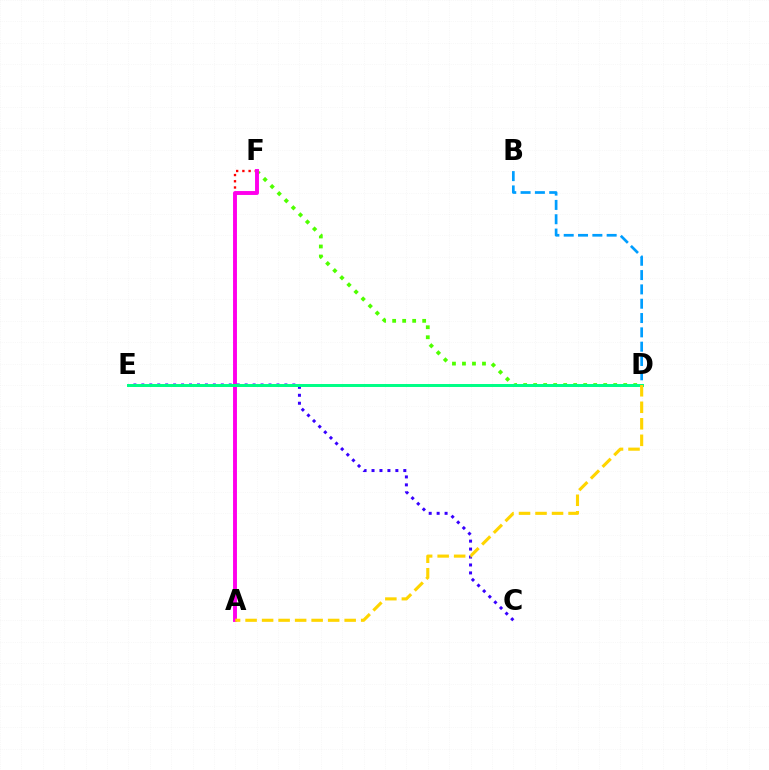{('B', 'D'): [{'color': '#009eff', 'line_style': 'dashed', 'thickness': 1.95}], ('D', 'F'): [{'color': '#4fff00', 'line_style': 'dotted', 'thickness': 2.72}], ('A', 'F'): [{'color': '#ff0000', 'line_style': 'dotted', 'thickness': 1.69}, {'color': '#ff00ed', 'line_style': 'solid', 'thickness': 2.81}], ('C', 'E'): [{'color': '#3700ff', 'line_style': 'dotted', 'thickness': 2.16}], ('D', 'E'): [{'color': '#00ff86', 'line_style': 'solid', 'thickness': 2.14}], ('A', 'D'): [{'color': '#ffd500', 'line_style': 'dashed', 'thickness': 2.24}]}